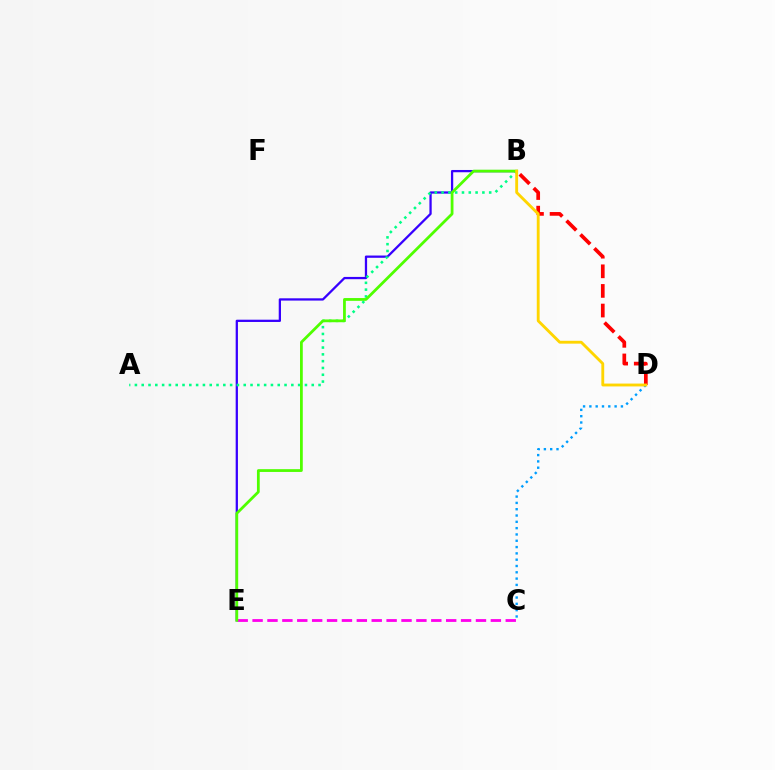{('B', 'E'): [{'color': '#3700ff', 'line_style': 'solid', 'thickness': 1.63}, {'color': '#4fff00', 'line_style': 'solid', 'thickness': 2.0}], ('A', 'B'): [{'color': '#00ff86', 'line_style': 'dotted', 'thickness': 1.85}], ('C', 'D'): [{'color': '#009eff', 'line_style': 'dotted', 'thickness': 1.71}], ('B', 'D'): [{'color': '#ff0000', 'line_style': 'dashed', 'thickness': 2.67}, {'color': '#ffd500', 'line_style': 'solid', 'thickness': 2.05}], ('C', 'E'): [{'color': '#ff00ed', 'line_style': 'dashed', 'thickness': 2.02}]}